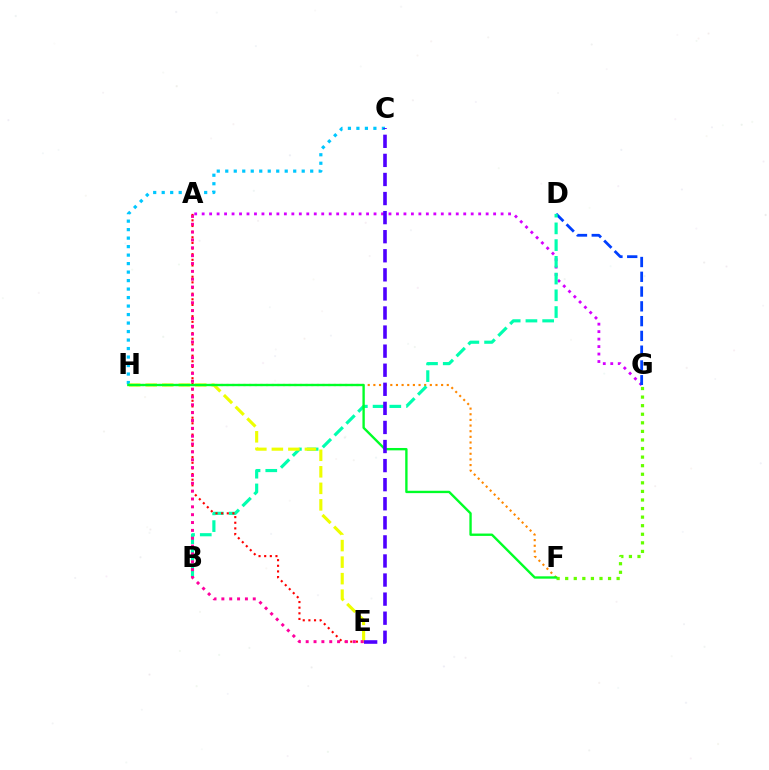{('A', 'G'): [{'color': '#d600ff', 'line_style': 'dotted', 'thickness': 2.03}], ('C', 'H'): [{'color': '#00c7ff', 'line_style': 'dotted', 'thickness': 2.31}], ('D', 'G'): [{'color': '#003fff', 'line_style': 'dashed', 'thickness': 2.01}], ('F', 'H'): [{'color': '#ff8800', 'line_style': 'dotted', 'thickness': 1.53}, {'color': '#00ff27', 'line_style': 'solid', 'thickness': 1.7}], ('F', 'G'): [{'color': '#66ff00', 'line_style': 'dotted', 'thickness': 2.33}], ('B', 'D'): [{'color': '#00ffaf', 'line_style': 'dashed', 'thickness': 2.27}], ('A', 'E'): [{'color': '#ff0000', 'line_style': 'dotted', 'thickness': 1.53}, {'color': '#ff00a0', 'line_style': 'dotted', 'thickness': 2.13}], ('E', 'H'): [{'color': '#eeff00', 'line_style': 'dashed', 'thickness': 2.25}], ('C', 'E'): [{'color': '#4f00ff', 'line_style': 'dashed', 'thickness': 2.59}]}